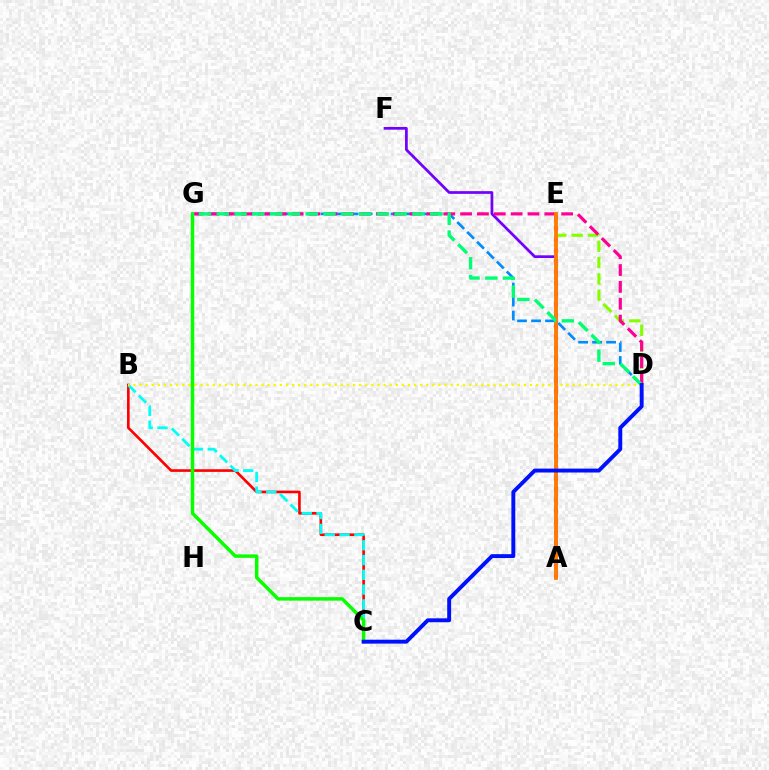{('D', 'G'): [{'color': '#008cff', 'line_style': 'dashed', 'thickness': 1.9}, {'color': '#ff0094', 'line_style': 'dashed', 'thickness': 2.29}, {'color': '#00ff74', 'line_style': 'dashed', 'thickness': 2.42}], ('B', 'C'): [{'color': '#ff0000', 'line_style': 'solid', 'thickness': 1.89}, {'color': '#00fff6', 'line_style': 'dashed', 'thickness': 2.01}], ('A', 'F'): [{'color': '#7200ff', 'line_style': 'solid', 'thickness': 1.96}], ('B', 'D'): [{'color': '#fcf500', 'line_style': 'dotted', 'thickness': 1.66}], ('D', 'E'): [{'color': '#84ff00', 'line_style': 'dashed', 'thickness': 2.22}], ('A', 'E'): [{'color': '#ee00ff', 'line_style': 'dotted', 'thickness': 2.95}, {'color': '#ff7c00', 'line_style': 'solid', 'thickness': 2.75}], ('C', 'G'): [{'color': '#08ff00', 'line_style': 'solid', 'thickness': 2.5}], ('C', 'D'): [{'color': '#0010ff', 'line_style': 'solid', 'thickness': 2.81}]}